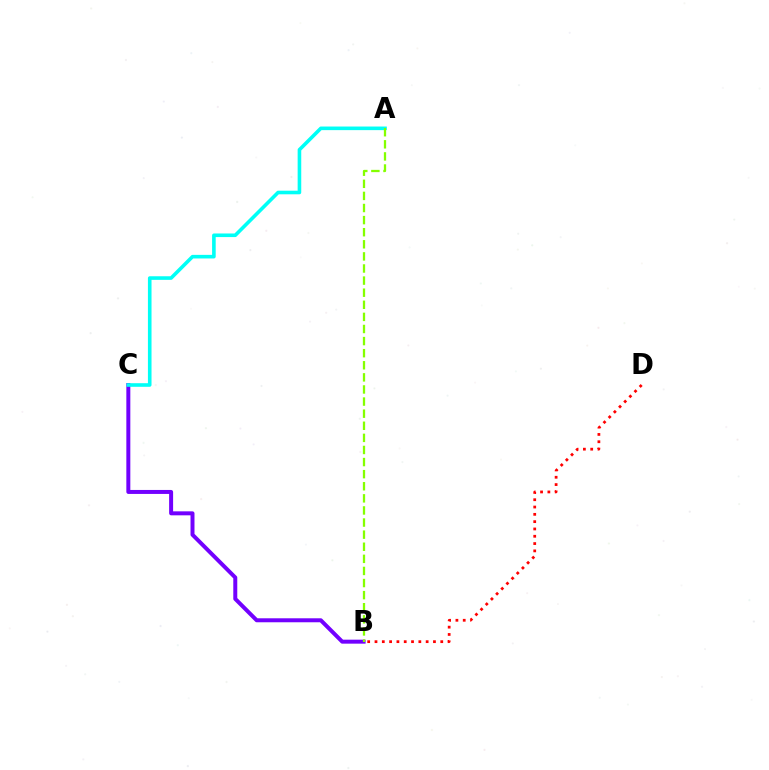{('B', 'C'): [{'color': '#7200ff', 'line_style': 'solid', 'thickness': 2.87}], ('A', 'C'): [{'color': '#00fff6', 'line_style': 'solid', 'thickness': 2.59}], ('A', 'B'): [{'color': '#84ff00', 'line_style': 'dashed', 'thickness': 1.64}], ('B', 'D'): [{'color': '#ff0000', 'line_style': 'dotted', 'thickness': 1.99}]}